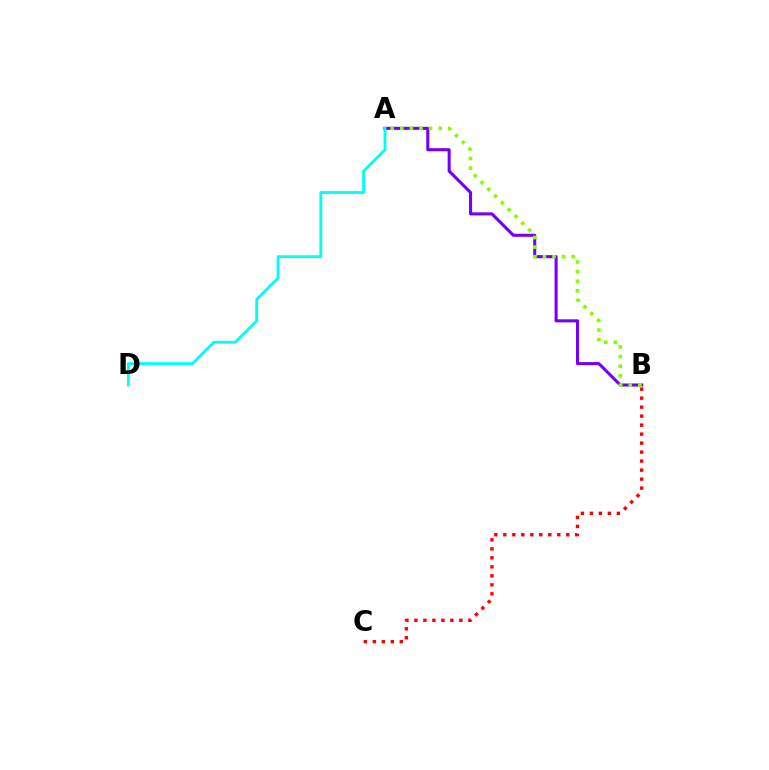{('A', 'B'): [{'color': '#7200ff', 'line_style': 'solid', 'thickness': 2.2}, {'color': '#84ff00', 'line_style': 'dotted', 'thickness': 2.61}], ('A', 'D'): [{'color': '#00fff6', 'line_style': 'solid', 'thickness': 2.04}], ('B', 'C'): [{'color': '#ff0000', 'line_style': 'dotted', 'thickness': 2.44}]}